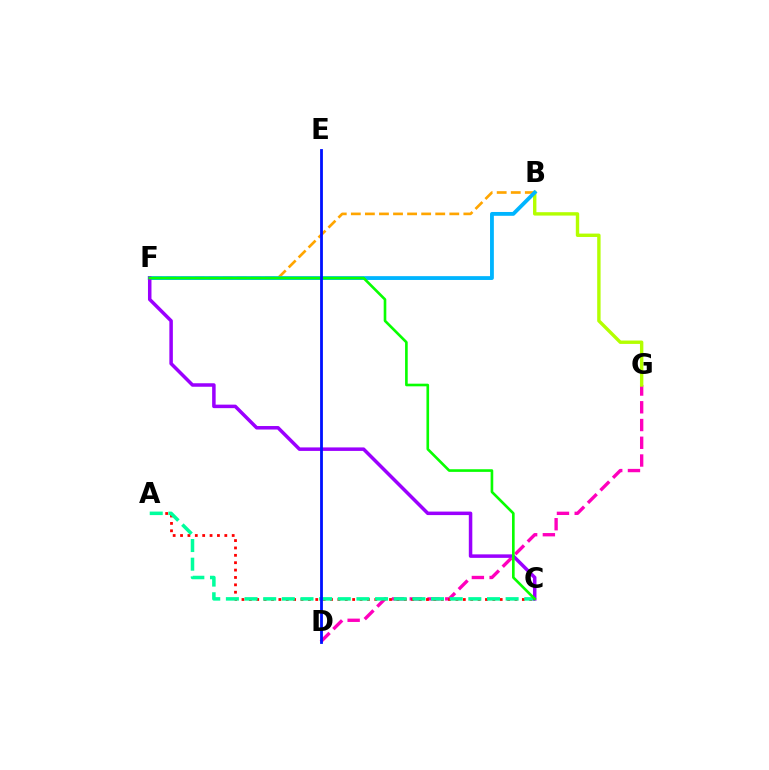{('D', 'G'): [{'color': '#ff00bd', 'line_style': 'dashed', 'thickness': 2.41}], ('B', 'F'): [{'color': '#ffa500', 'line_style': 'dashed', 'thickness': 1.91}, {'color': '#00b5ff', 'line_style': 'solid', 'thickness': 2.75}], ('B', 'G'): [{'color': '#b3ff00', 'line_style': 'solid', 'thickness': 2.44}], ('A', 'C'): [{'color': '#ff0000', 'line_style': 'dotted', 'thickness': 2.0}, {'color': '#00ff9d', 'line_style': 'dashed', 'thickness': 2.53}], ('C', 'F'): [{'color': '#9b00ff', 'line_style': 'solid', 'thickness': 2.52}, {'color': '#08ff00', 'line_style': 'solid', 'thickness': 1.9}], ('D', 'E'): [{'color': '#0010ff', 'line_style': 'solid', 'thickness': 2.02}]}